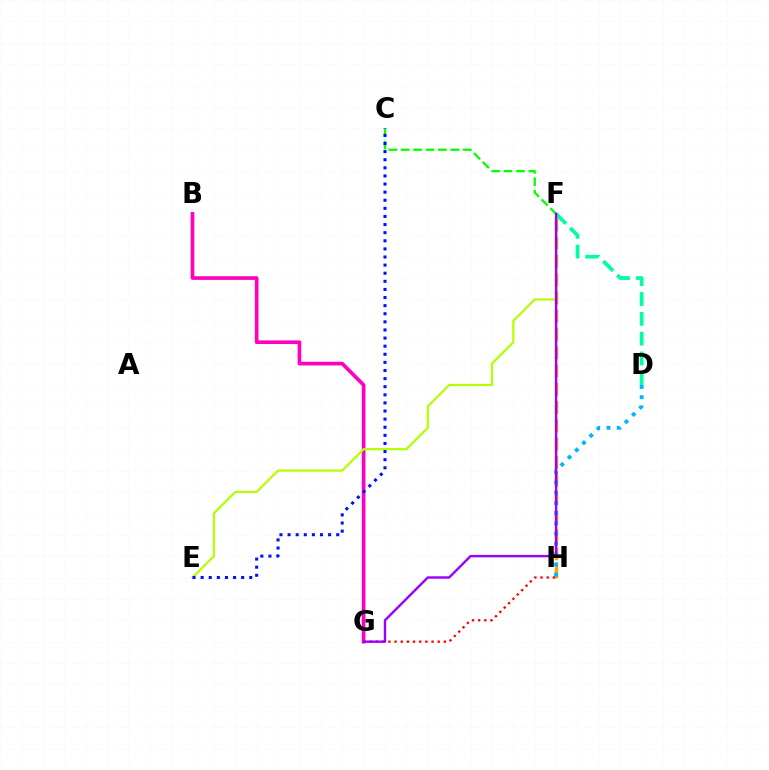{('F', 'H'): [{'color': '#ffa500', 'line_style': 'dashed', 'thickness': 2.48}], ('D', 'H'): [{'color': '#00b5ff', 'line_style': 'dotted', 'thickness': 2.78}], ('B', 'G'): [{'color': '#ff00bd', 'line_style': 'solid', 'thickness': 2.63}], ('D', 'F'): [{'color': '#00ff9d', 'line_style': 'dashed', 'thickness': 2.69}], ('C', 'F'): [{'color': '#08ff00', 'line_style': 'dashed', 'thickness': 1.69}], ('E', 'F'): [{'color': '#b3ff00', 'line_style': 'solid', 'thickness': 1.59}], ('G', 'H'): [{'color': '#ff0000', 'line_style': 'dotted', 'thickness': 1.67}], ('C', 'E'): [{'color': '#0010ff', 'line_style': 'dotted', 'thickness': 2.2}], ('F', 'G'): [{'color': '#9b00ff', 'line_style': 'solid', 'thickness': 1.73}]}